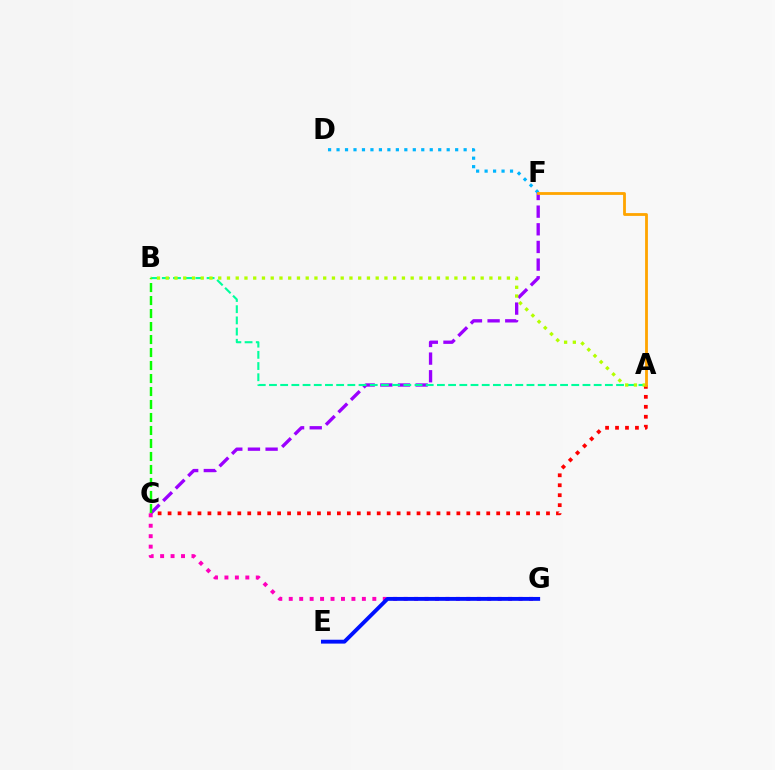{('A', 'C'): [{'color': '#ff0000', 'line_style': 'dotted', 'thickness': 2.71}], ('C', 'F'): [{'color': '#9b00ff', 'line_style': 'dashed', 'thickness': 2.4}], ('C', 'G'): [{'color': '#ff00bd', 'line_style': 'dotted', 'thickness': 2.84}], ('A', 'B'): [{'color': '#00ff9d', 'line_style': 'dashed', 'thickness': 1.52}, {'color': '#b3ff00', 'line_style': 'dotted', 'thickness': 2.38}], ('B', 'C'): [{'color': '#08ff00', 'line_style': 'dashed', 'thickness': 1.77}], ('E', 'G'): [{'color': '#0010ff', 'line_style': 'solid', 'thickness': 2.79}], ('D', 'F'): [{'color': '#00b5ff', 'line_style': 'dotted', 'thickness': 2.3}], ('A', 'F'): [{'color': '#ffa500', 'line_style': 'solid', 'thickness': 2.02}]}